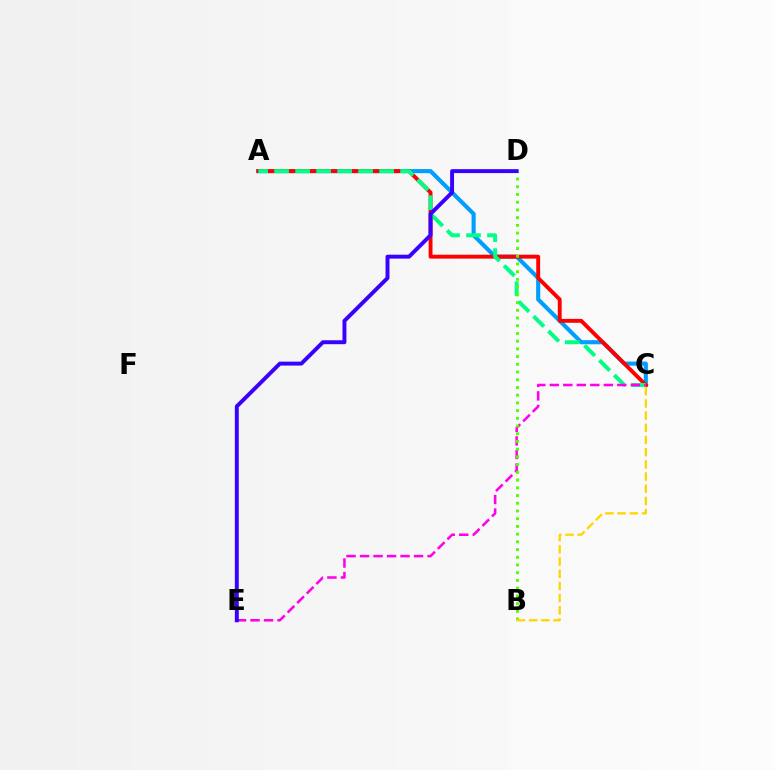{('A', 'C'): [{'color': '#009eff', 'line_style': 'solid', 'thickness': 2.96}, {'color': '#ff0000', 'line_style': 'solid', 'thickness': 2.8}, {'color': '#00ff86', 'line_style': 'dashed', 'thickness': 2.85}], ('C', 'E'): [{'color': '#ff00ed', 'line_style': 'dashed', 'thickness': 1.83}], ('B', 'D'): [{'color': '#4fff00', 'line_style': 'dotted', 'thickness': 2.1}], ('B', 'C'): [{'color': '#ffd500', 'line_style': 'dashed', 'thickness': 1.66}], ('D', 'E'): [{'color': '#3700ff', 'line_style': 'solid', 'thickness': 2.82}]}